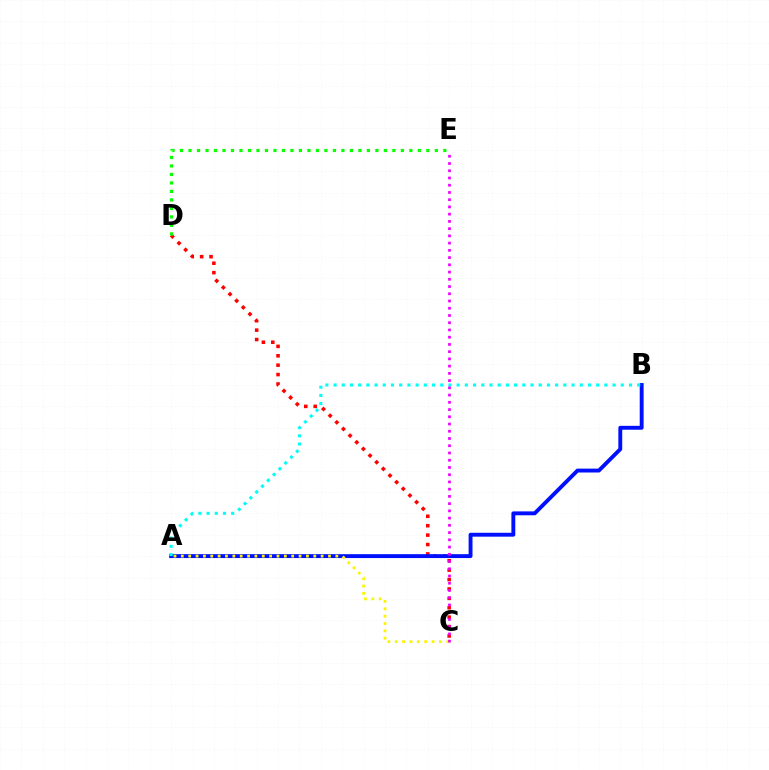{('C', 'D'): [{'color': '#ff0000', 'line_style': 'dotted', 'thickness': 2.55}], ('A', 'B'): [{'color': '#0010ff', 'line_style': 'solid', 'thickness': 2.8}, {'color': '#00fff6', 'line_style': 'dotted', 'thickness': 2.23}], ('D', 'E'): [{'color': '#08ff00', 'line_style': 'dotted', 'thickness': 2.31}], ('A', 'C'): [{'color': '#fcf500', 'line_style': 'dotted', 'thickness': 2.0}], ('C', 'E'): [{'color': '#ee00ff', 'line_style': 'dotted', 'thickness': 1.97}]}